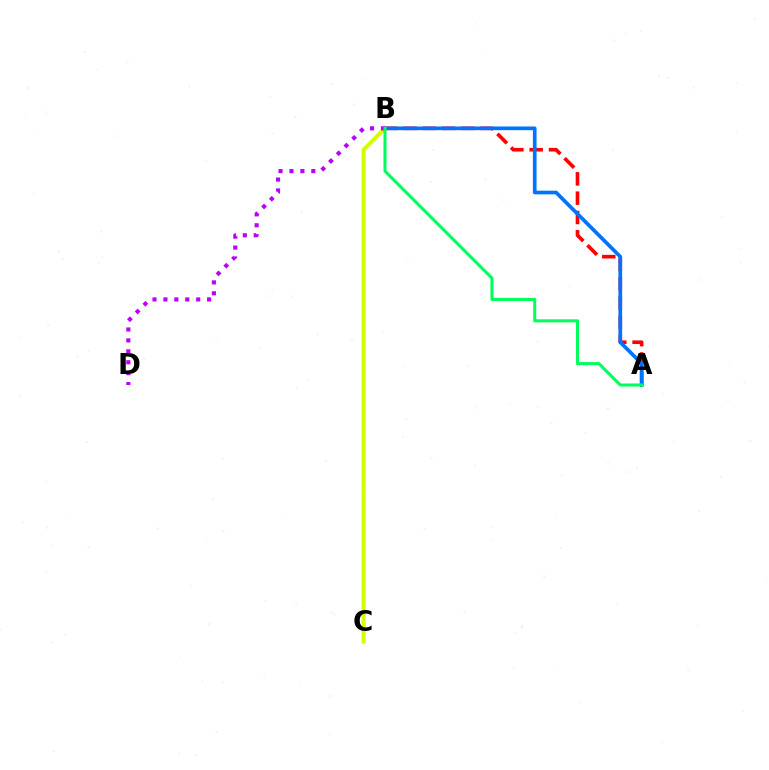{('B', 'C'): [{'color': '#d1ff00', 'line_style': 'solid', 'thickness': 2.89}], ('A', 'B'): [{'color': '#ff0000', 'line_style': 'dashed', 'thickness': 2.62}, {'color': '#0074ff', 'line_style': 'solid', 'thickness': 2.65}, {'color': '#00ff5c', 'line_style': 'solid', 'thickness': 2.19}], ('B', 'D'): [{'color': '#b900ff', 'line_style': 'dotted', 'thickness': 2.97}]}